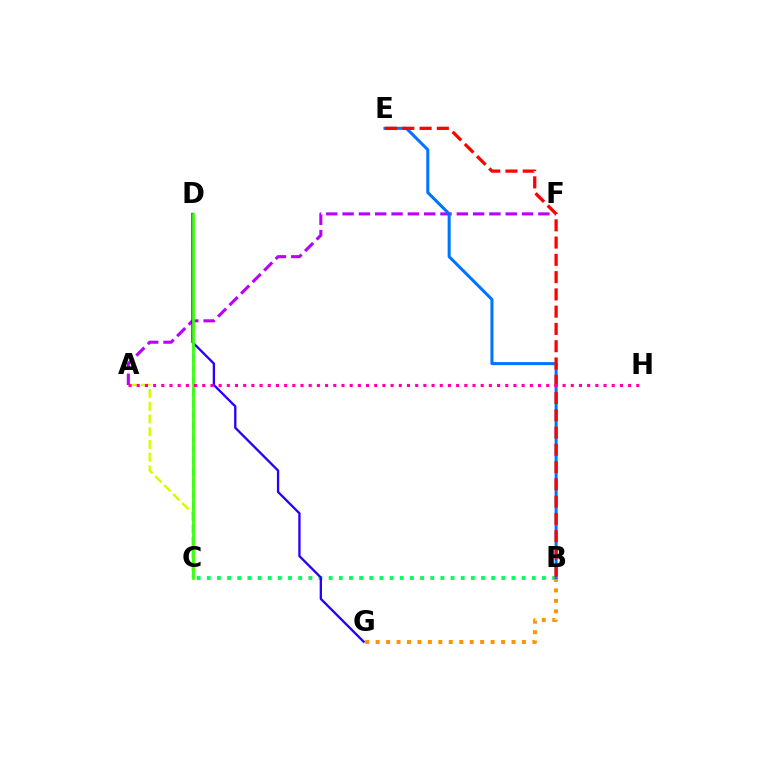{('A', 'C'): [{'color': '#d1ff00', 'line_style': 'dashed', 'thickness': 1.73}], ('A', 'F'): [{'color': '#b900ff', 'line_style': 'dashed', 'thickness': 2.22}], ('C', 'D'): [{'color': '#00fff6', 'line_style': 'dashed', 'thickness': 1.54}, {'color': '#3dff00', 'line_style': 'solid', 'thickness': 1.98}], ('B', 'C'): [{'color': '#00ff5c', 'line_style': 'dotted', 'thickness': 2.76}], ('B', 'G'): [{'color': '#ff9400', 'line_style': 'dotted', 'thickness': 2.84}], ('D', 'G'): [{'color': '#2500ff', 'line_style': 'solid', 'thickness': 1.66}], ('B', 'E'): [{'color': '#0074ff', 'line_style': 'solid', 'thickness': 2.18}, {'color': '#ff0000', 'line_style': 'dashed', 'thickness': 2.35}], ('A', 'H'): [{'color': '#ff00ac', 'line_style': 'dotted', 'thickness': 2.23}]}